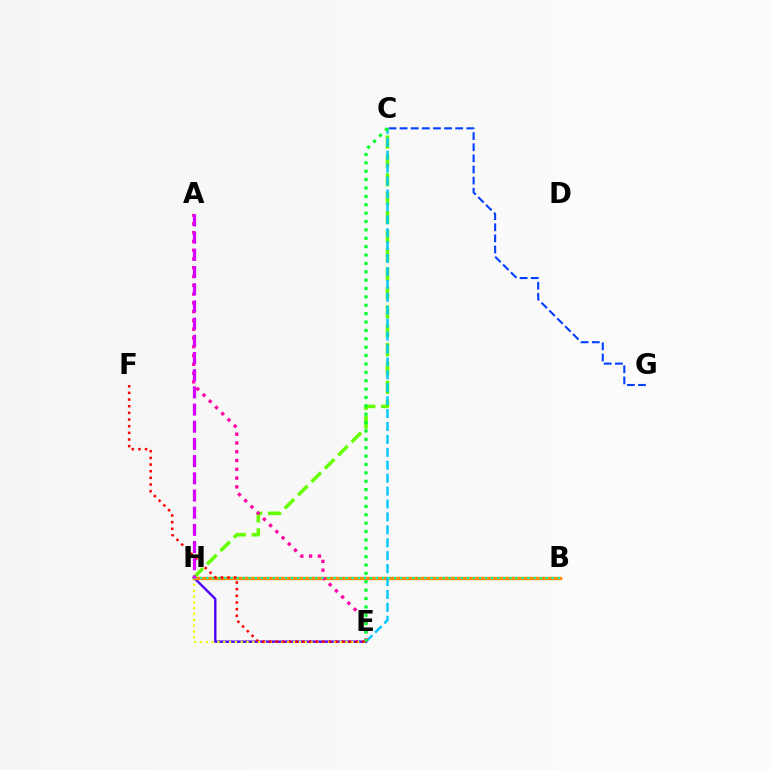{('E', 'H'): [{'color': '#4f00ff', 'line_style': 'solid', 'thickness': 1.72}, {'color': '#eeff00', 'line_style': 'dotted', 'thickness': 1.58}], ('C', 'G'): [{'color': '#003fff', 'line_style': 'dashed', 'thickness': 1.51}], ('C', 'H'): [{'color': '#66ff00', 'line_style': 'dashed', 'thickness': 2.56}], ('B', 'H'): [{'color': '#ff8800', 'line_style': 'solid', 'thickness': 2.43}, {'color': '#00ffaf', 'line_style': 'dotted', 'thickness': 1.65}], ('C', 'E'): [{'color': '#00c7ff', 'line_style': 'dashed', 'thickness': 1.75}, {'color': '#00ff27', 'line_style': 'dotted', 'thickness': 2.28}], ('A', 'E'): [{'color': '#ff00a0', 'line_style': 'dotted', 'thickness': 2.39}], ('E', 'F'): [{'color': '#ff0000', 'line_style': 'dotted', 'thickness': 1.81}], ('A', 'H'): [{'color': '#d600ff', 'line_style': 'dashed', 'thickness': 2.33}]}